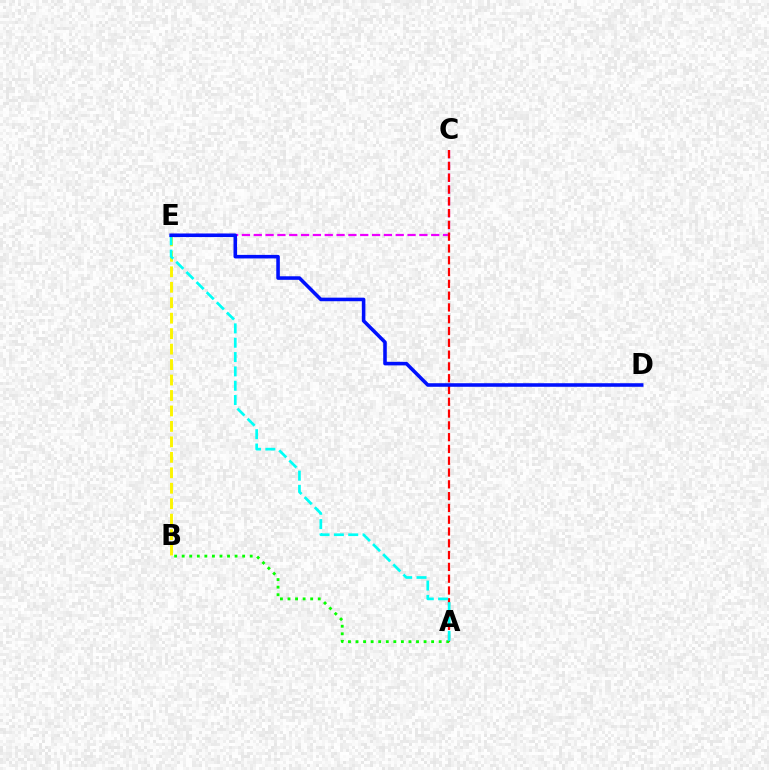{('C', 'E'): [{'color': '#ee00ff', 'line_style': 'dashed', 'thickness': 1.61}], ('A', 'C'): [{'color': '#ff0000', 'line_style': 'dashed', 'thickness': 1.6}], ('A', 'B'): [{'color': '#08ff00', 'line_style': 'dotted', 'thickness': 2.05}], ('B', 'E'): [{'color': '#fcf500', 'line_style': 'dashed', 'thickness': 2.1}], ('A', 'E'): [{'color': '#00fff6', 'line_style': 'dashed', 'thickness': 1.95}], ('D', 'E'): [{'color': '#0010ff', 'line_style': 'solid', 'thickness': 2.56}]}